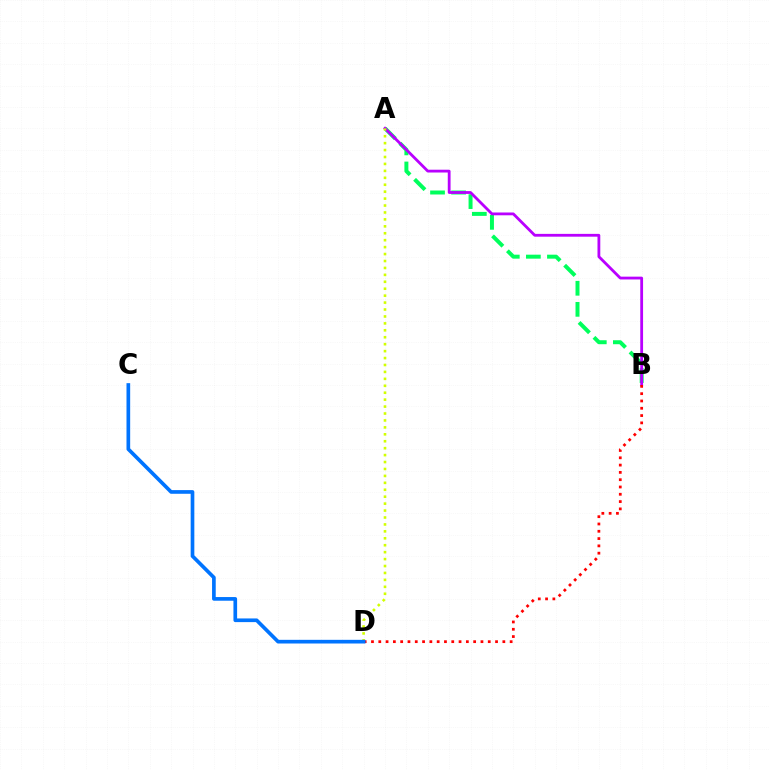{('A', 'B'): [{'color': '#00ff5c', 'line_style': 'dashed', 'thickness': 2.86}, {'color': '#b900ff', 'line_style': 'solid', 'thickness': 2.02}], ('A', 'D'): [{'color': '#d1ff00', 'line_style': 'dotted', 'thickness': 1.88}], ('B', 'D'): [{'color': '#ff0000', 'line_style': 'dotted', 'thickness': 1.98}], ('C', 'D'): [{'color': '#0074ff', 'line_style': 'solid', 'thickness': 2.65}]}